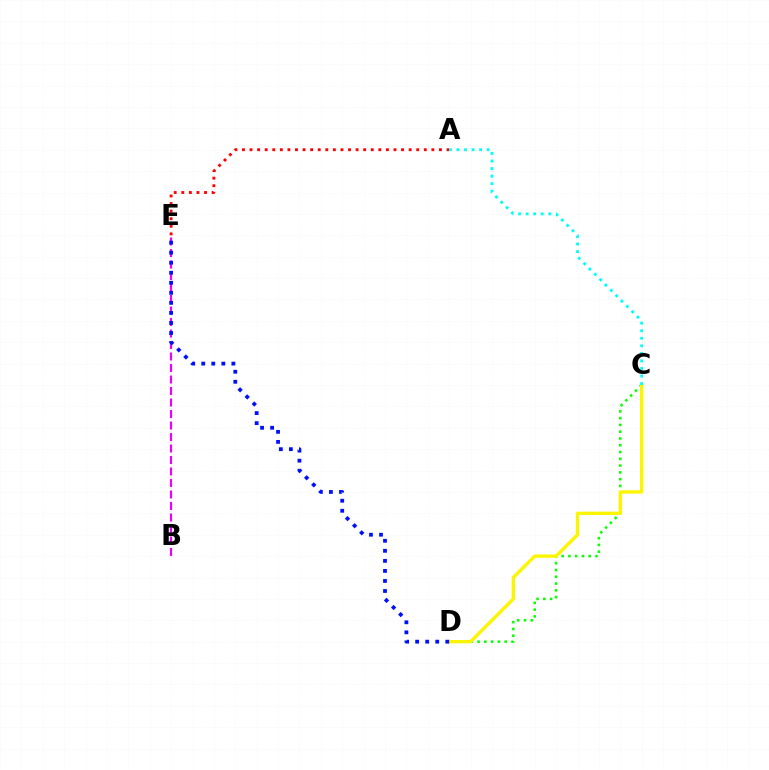{('C', 'D'): [{'color': '#08ff00', 'line_style': 'dotted', 'thickness': 1.84}, {'color': '#fcf500', 'line_style': 'solid', 'thickness': 2.42}], ('B', 'E'): [{'color': '#ee00ff', 'line_style': 'dashed', 'thickness': 1.56}], ('A', 'E'): [{'color': '#ff0000', 'line_style': 'dotted', 'thickness': 2.06}], ('A', 'C'): [{'color': '#00fff6', 'line_style': 'dotted', 'thickness': 2.05}], ('D', 'E'): [{'color': '#0010ff', 'line_style': 'dotted', 'thickness': 2.73}]}